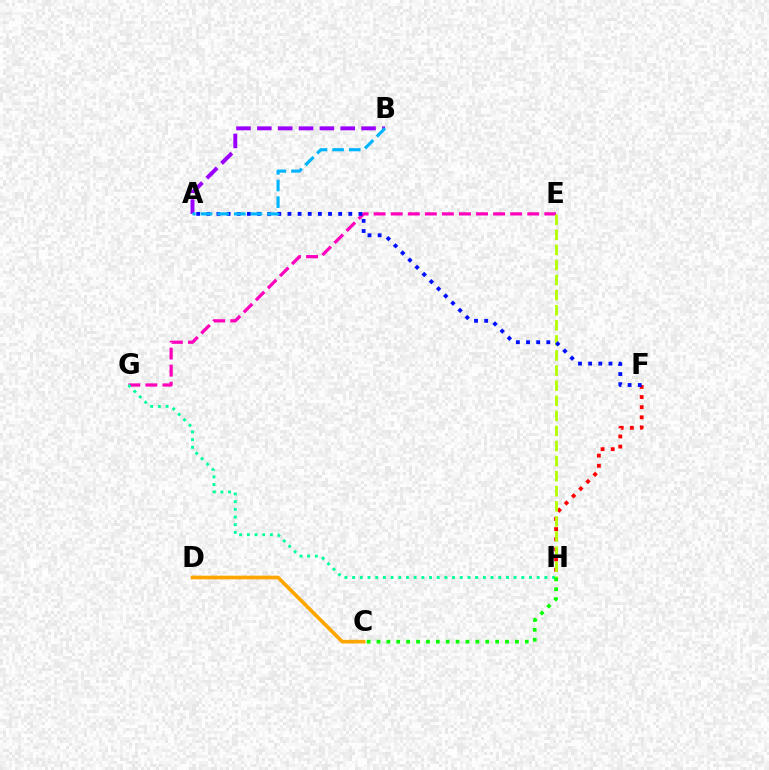{('E', 'G'): [{'color': '#ff00bd', 'line_style': 'dashed', 'thickness': 2.32}], ('F', 'H'): [{'color': '#ff0000', 'line_style': 'dotted', 'thickness': 2.75}], ('C', 'D'): [{'color': '#ffa500', 'line_style': 'solid', 'thickness': 2.64}], ('E', 'H'): [{'color': '#b3ff00', 'line_style': 'dashed', 'thickness': 2.05}], ('A', 'B'): [{'color': '#9b00ff', 'line_style': 'dashed', 'thickness': 2.83}, {'color': '#00b5ff', 'line_style': 'dashed', 'thickness': 2.26}], ('G', 'H'): [{'color': '#00ff9d', 'line_style': 'dotted', 'thickness': 2.09}], ('A', 'F'): [{'color': '#0010ff', 'line_style': 'dotted', 'thickness': 2.76}], ('C', 'H'): [{'color': '#08ff00', 'line_style': 'dotted', 'thickness': 2.69}]}